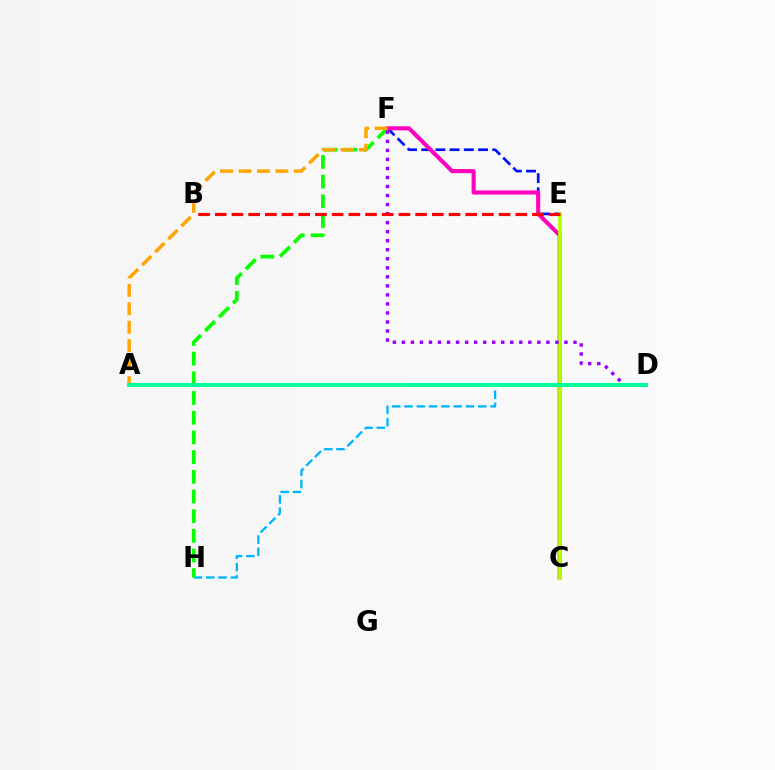{('D', 'H'): [{'color': '#00b5ff', 'line_style': 'dashed', 'thickness': 1.67}], ('F', 'H'): [{'color': '#08ff00', 'line_style': 'dashed', 'thickness': 2.67}], ('E', 'F'): [{'color': '#0010ff', 'line_style': 'dashed', 'thickness': 1.93}], ('C', 'F'): [{'color': '#ff00bd', 'line_style': 'solid', 'thickness': 2.95}], ('A', 'F'): [{'color': '#ffa500', 'line_style': 'dashed', 'thickness': 2.51}], ('C', 'E'): [{'color': '#b3ff00', 'line_style': 'solid', 'thickness': 2.68}], ('D', 'F'): [{'color': '#9b00ff', 'line_style': 'dotted', 'thickness': 2.45}], ('A', 'D'): [{'color': '#00ff9d', 'line_style': 'solid', 'thickness': 2.96}], ('B', 'E'): [{'color': '#ff0000', 'line_style': 'dashed', 'thickness': 2.27}]}